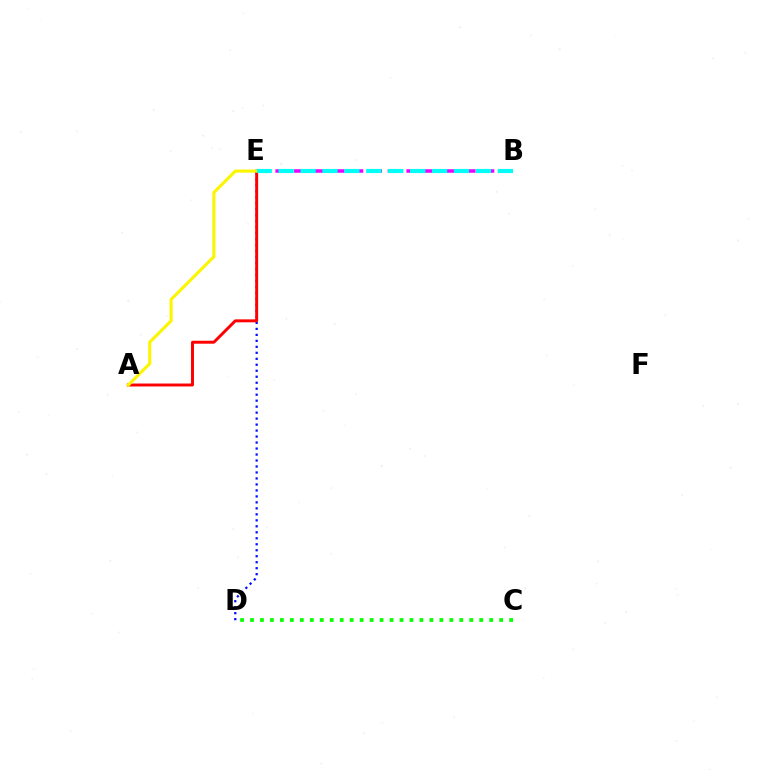{('D', 'E'): [{'color': '#0010ff', 'line_style': 'dotted', 'thickness': 1.63}], ('B', 'E'): [{'color': '#ee00ff', 'line_style': 'dashed', 'thickness': 2.54}, {'color': '#00fff6', 'line_style': 'dashed', 'thickness': 2.98}], ('C', 'D'): [{'color': '#08ff00', 'line_style': 'dotted', 'thickness': 2.71}], ('A', 'E'): [{'color': '#ff0000', 'line_style': 'solid', 'thickness': 2.12}, {'color': '#fcf500', 'line_style': 'solid', 'thickness': 2.22}]}